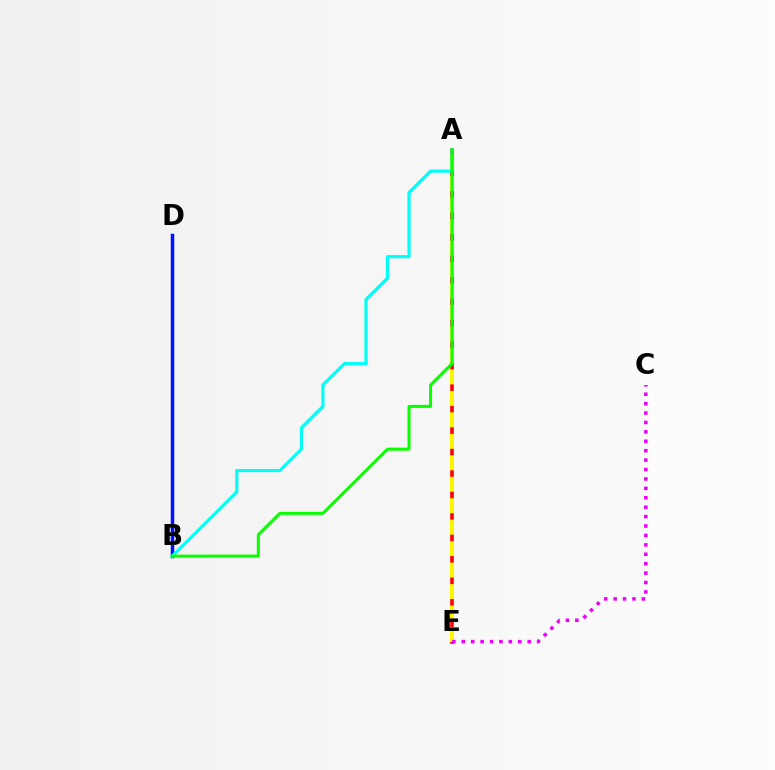{('B', 'D'): [{'color': '#0010ff', 'line_style': 'solid', 'thickness': 2.51}], ('A', 'E'): [{'color': '#ff0000', 'line_style': 'solid', 'thickness': 2.59}, {'color': '#fcf500', 'line_style': 'dashed', 'thickness': 2.92}], ('A', 'B'): [{'color': '#00fff6', 'line_style': 'solid', 'thickness': 2.28}, {'color': '#08ff00', 'line_style': 'solid', 'thickness': 2.18}], ('C', 'E'): [{'color': '#ee00ff', 'line_style': 'dotted', 'thickness': 2.56}]}